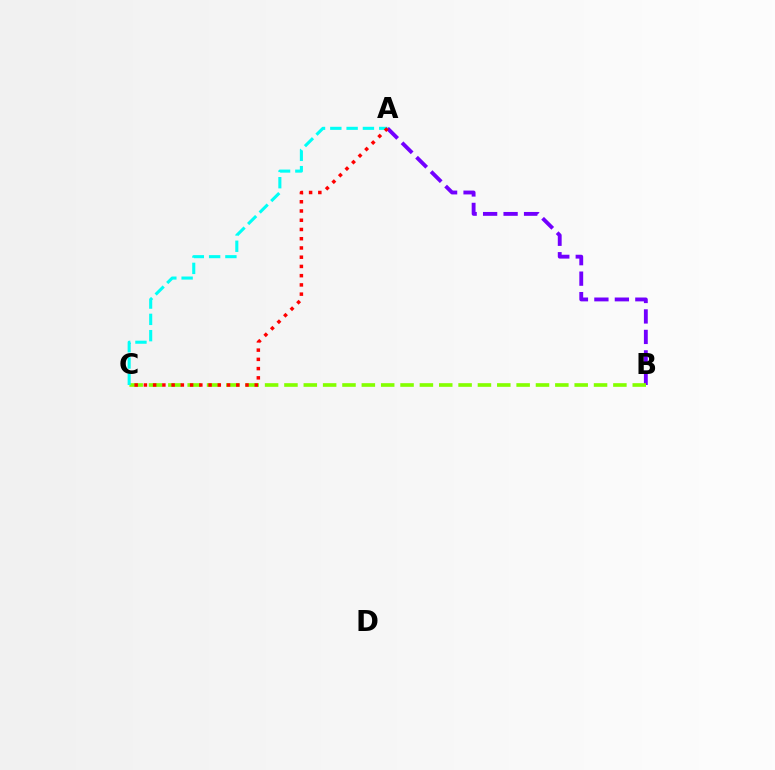{('A', 'B'): [{'color': '#7200ff', 'line_style': 'dashed', 'thickness': 2.78}], ('B', 'C'): [{'color': '#84ff00', 'line_style': 'dashed', 'thickness': 2.63}], ('A', 'C'): [{'color': '#00fff6', 'line_style': 'dashed', 'thickness': 2.21}, {'color': '#ff0000', 'line_style': 'dotted', 'thickness': 2.51}]}